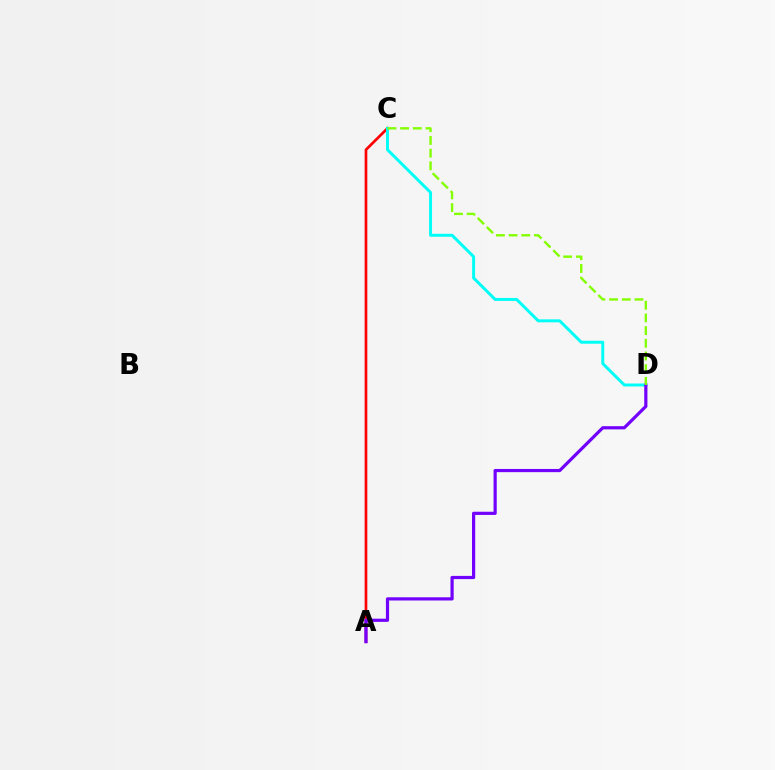{('A', 'C'): [{'color': '#ff0000', 'line_style': 'solid', 'thickness': 1.95}], ('C', 'D'): [{'color': '#00fff6', 'line_style': 'solid', 'thickness': 2.14}, {'color': '#84ff00', 'line_style': 'dashed', 'thickness': 1.72}], ('A', 'D'): [{'color': '#7200ff', 'line_style': 'solid', 'thickness': 2.3}]}